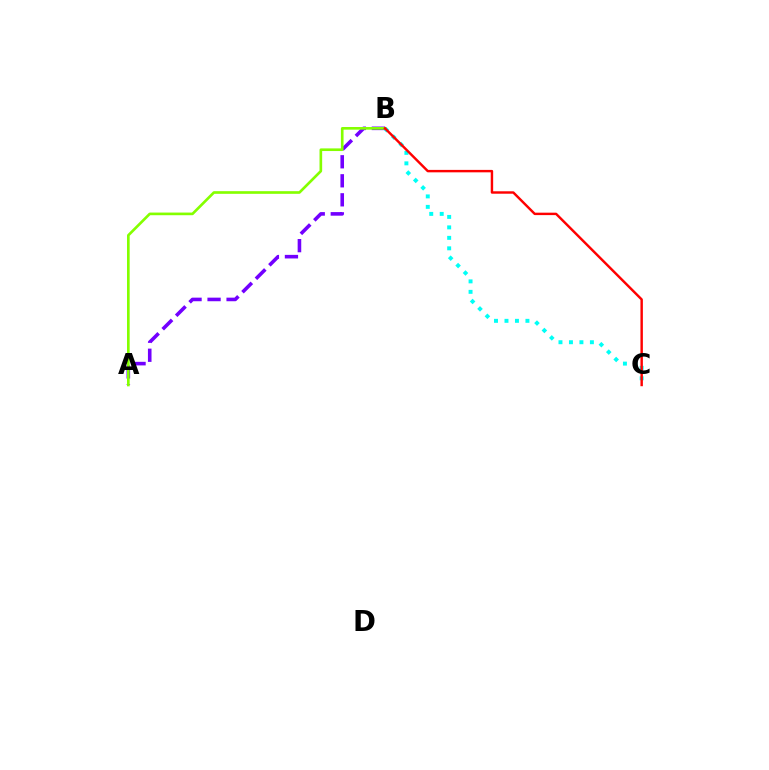{('B', 'C'): [{'color': '#00fff6', 'line_style': 'dotted', 'thickness': 2.85}, {'color': '#ff0000', 'line_style': 'solid', 'thickness': 1.75}], ('A', 'B'): [{'color': '#7200ff', 'line_style': 'dashed', 'thickness': 2.58}, {'color': '#84ff00', 'line_style': 'solid', 'thickness': 1.91}]}